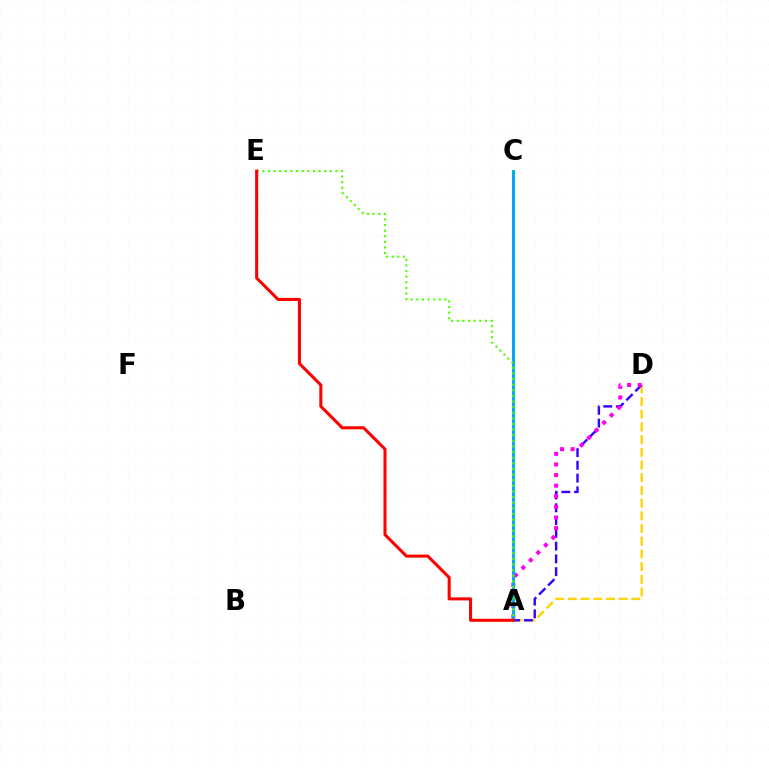{('A', 'D'): [{'color': '#ffd500', 'line_style': 'dashed', 'thickness': 1.72}, {'color': '#3700ff', 'line_style': 'dashed', 'thickness': 1.74}, {'color': '#ff00ed', 'line_style': 'dotted', 'thickness': 2.88}], ('A', 'C'): [{'color': '#00ff86', 'line_style': 'solid', 'thickness': 1.94}, {'color': '#009eff', 'line_style': 'solid', 'thickness': 1.91}], ('A', 'E'): [{'color': '#4fff00', 'line_style': 'dotted', 'thickness': 1.53}, {'color': '#ff0000', 'line_style': 'solid', 'thickness': 2.2}]}